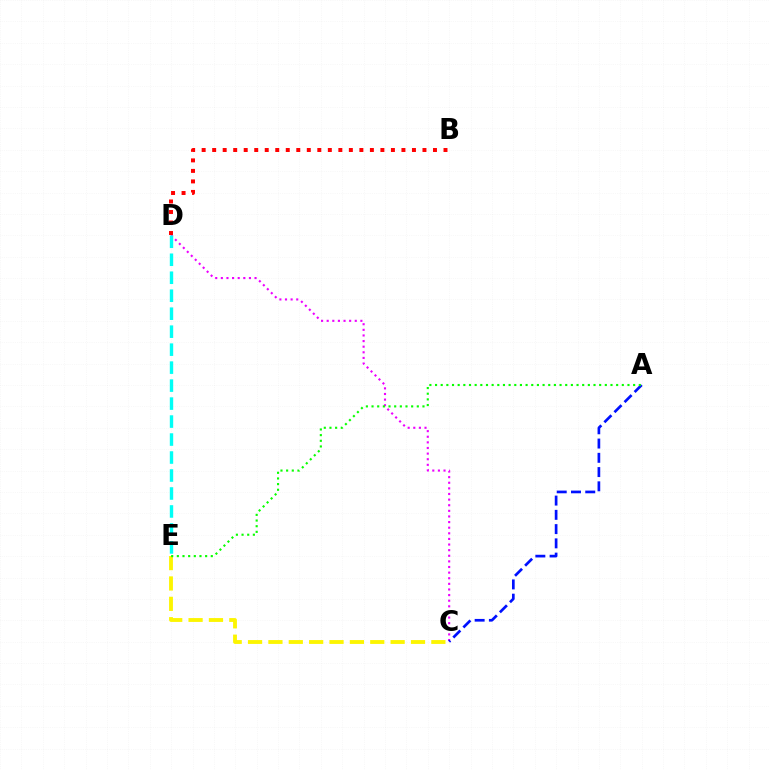{('C', 'D'): [{'color': '#ee00ff', 'line_style': 'dotted', 'thickness': 1.53}], ('B', 'D'): [{'color': '#ff0000', 'line_style': 'dotted', 'thickness': 2.86}], ('A', 'C'): [{'color': '#0010ff', 'line_style': 'dashed', 'thickness': 1.94}], ('C', 'E'): [{'color': '#fcf500', 'line_style': 'dashed', 'thickness': 2.77}], ('A', 'E'): [{'color': '#08ff00', 'line_style': 'dotted', 'thickness': 1.54}], ('D', 'E'): [{'color': '#00fff6', 'line_style': 'dashed', 'thickness': 2.44}]}